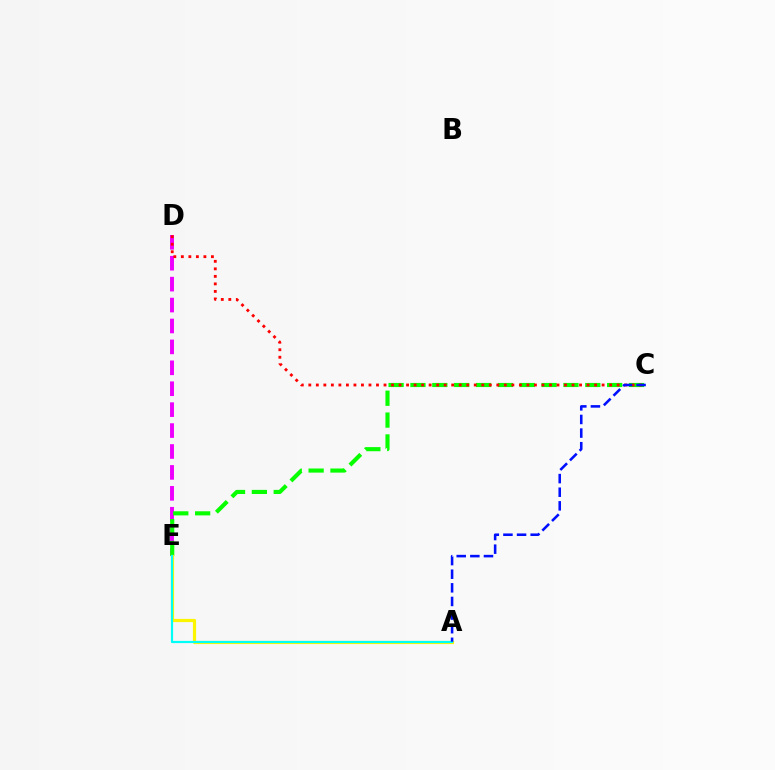{('D', 'E'): [{'color': '#ee00ff', 'line_style': 'dashed', 'thickness': 2.84}], ('C', 'E'): [{'color': '#08ff00', 'line_style': 'dashed', 'thickness': 2.97}], ('A', 'E'): [{'color': '#fcf500', 'line_style': 'solid', 'thickness': 2.29}, {'color': '#00fff6', 'line_style': 'solid', 'thickness': 1.58}], ('C', 'D'): [{'color': '#ff0000', 'line_style': 'dotted', 'thickness': 2.04}], ('A', 'C'): [{'color': '#0010ff', 'line_style': 'dashed', 'thickness': 1.85}]}